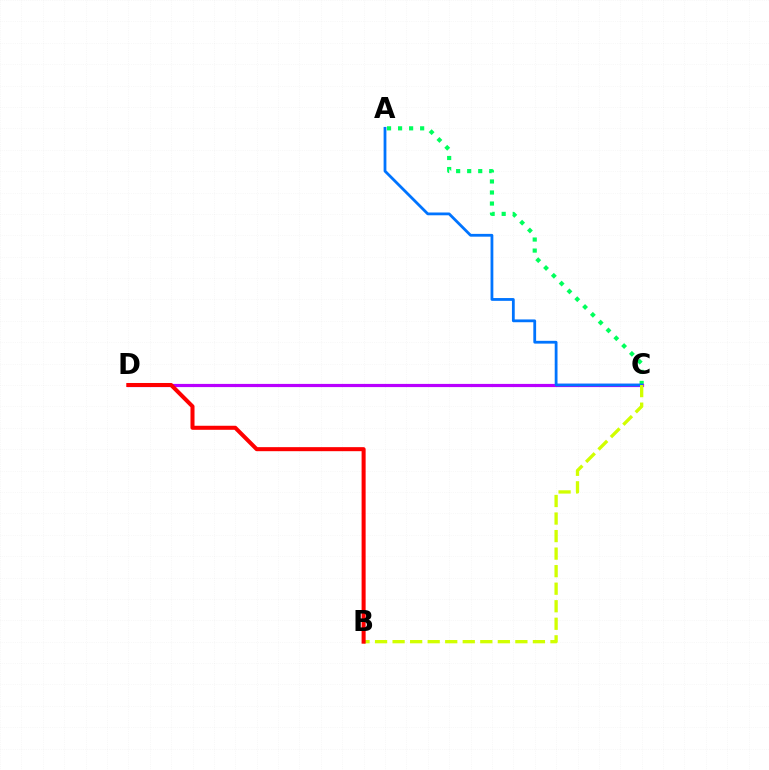{('A', 'C'): [{'color': '#00ff5c', 'line_style': 'dotted', 'thickness': 3.0}, {'color': '#0074ff', 'line_style': 'solid', 'thickness': 2.01}], ('C', 'D'): [{'color': '#b900ff', 'line_style': 'solid', 'thickness': 2.3}], ('B', 'C'): [{'color': '#d1ff00', 'line_style': 'dashed', 'thickness': 2.38}], ('B', 'D'): [{'color': '#ff0000', 'line_style': 'solid', 'thickness': 2.9}]}